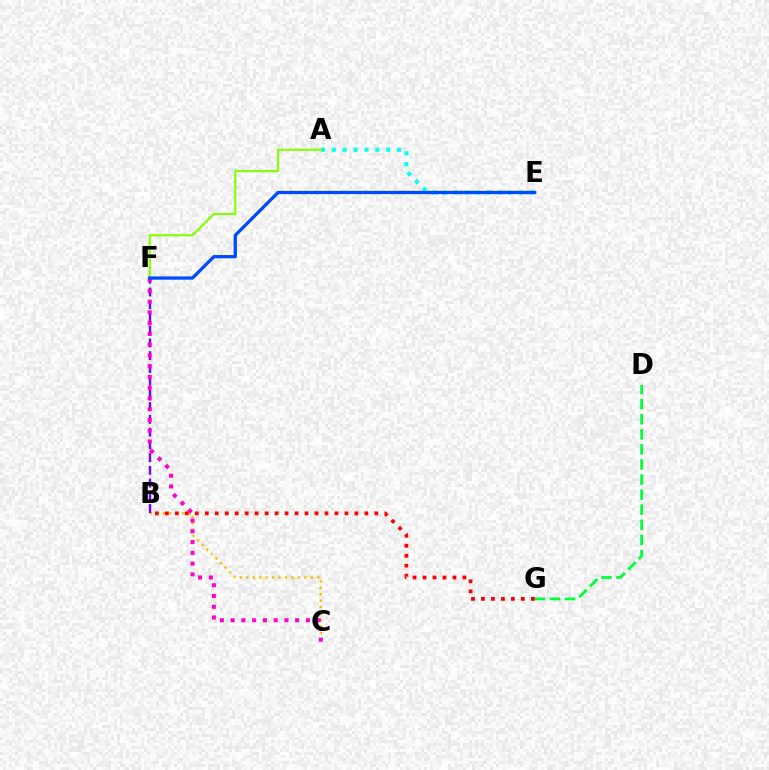{('B', 'C'): [{'color': '#ffbd00', 'line_style': 'dotted', 'thickness': 1.75}], ('A', 'E'): [{'color': '#00fff6', 'line_style': 'dotted', 'thickness': 2.96}], ('B', 'F'): [{'color': '#7200ff', 'line_style': 'dashed', 'thickness': 1.73}], ('C', 'F'): [{'color': '#ff00cf', 'line_style': 'dotted', 'thickness': 2.92}], ('D', 'G'): [{'color': '#00ff39', 'line_style': 'dashed', 'thickness': 2.05}], ('A', 'F'): [{'color': '#84ff00', 'line_style': 'solid', 'thickness': 1.55}], ('E', 'F'): [{'color': '#004bff', 'line_style': 'solid', 'thickness': 2.35}], ('B', 'G'): [{'color': '#ff0000', 'line_style': 'dotted', 'thickness': 2.71}]}